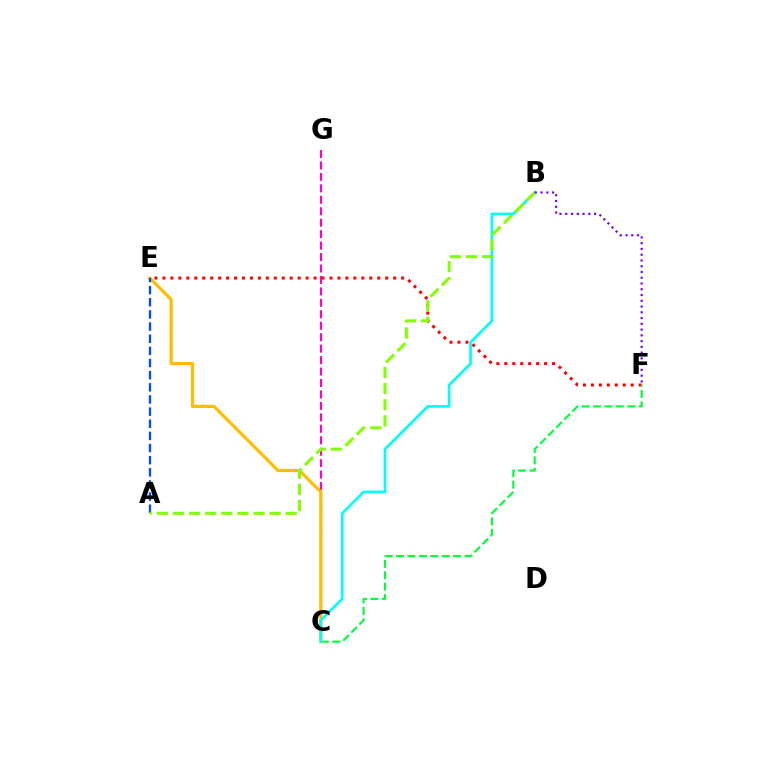{('C', 'G'): [{'color': '#ff00cf', 'line_style': 'dashed', 'thickness': 1.56}], ('E', 'F'): [{'color': '#ff0000', 'line_style': 'dotted', 'thickness': 2.16}], ('C', 'F'): [{'color': '#00ff39', 'line_style': 'dashed', 'thickness': 1.55}], ('C', 'E'): [{'color': '#ffbd00', 'line_style': 'solid', 'thickness': 2.29}], ('B', 'C'): [{'color': '#00fff6', 'line_style': 'solid', 'thickness': 1.91}], ('A', 'E'): [{'color': '#004bff', 'line_style': 'dashed', 'thickness': 1.65}], ('A', 'B'): [{'color': '#84ff00', 'line_style': 'dashed', 'thickness': 2.19}], ('B', 'F'): [{'color': '#7200ff', 'line_style': 'dotted', 'thickness': 1.57}]}